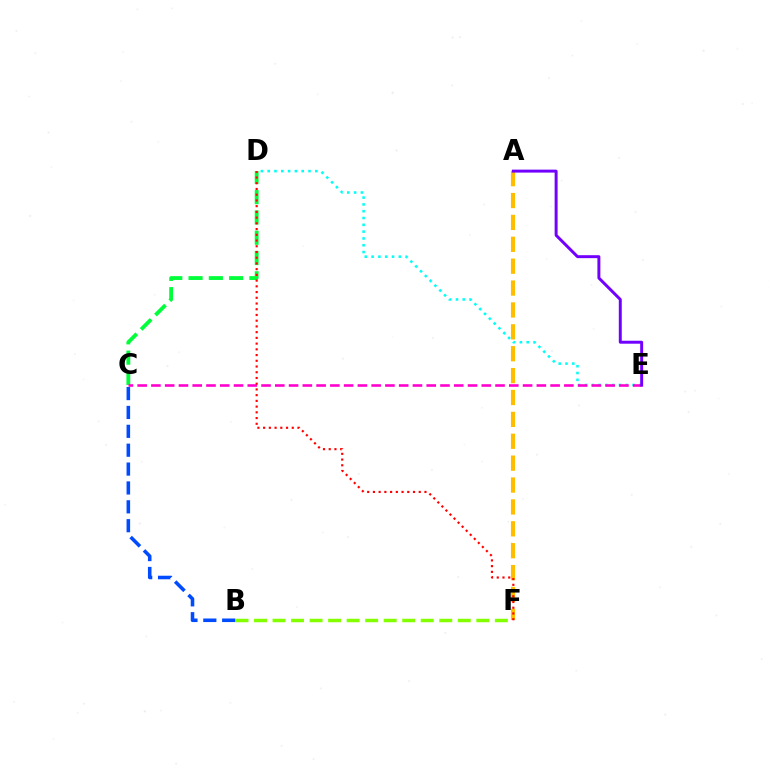{('D', 'E'): [{'color': '#00fff6', 'line_style': 'dotted', 'thickness': 1.85}], ('C', 'D'): [{'color': '#00ff39', 'line_style': 'dashed', 'thickness': 2.76}], ('A', 'F'): [{'color': '#ffbd00', 'line_style': 'dashed', 'thickness': 2.97}], ('B', 'F'): [{'color': '#84ff00', 'line_style': 'dashed', 'thickness': 2.52}], ('C', 'E'): [{'color': '#ff00cf', 'line_style': 'dashed', 'thickness': 1.87}], ('D', 'F'): [{'color': '#ff0000', 'line_style': 'dotted', 'thickness': 1.56}], ('B', 'C'): [{'color': '#004bff', 'line_style': 'dashed', 'thickness': 2.56}], ('A', 'E'): [{'color': '#7200ff', 'line_style': 'solid', 'thickness': 2.13}]}